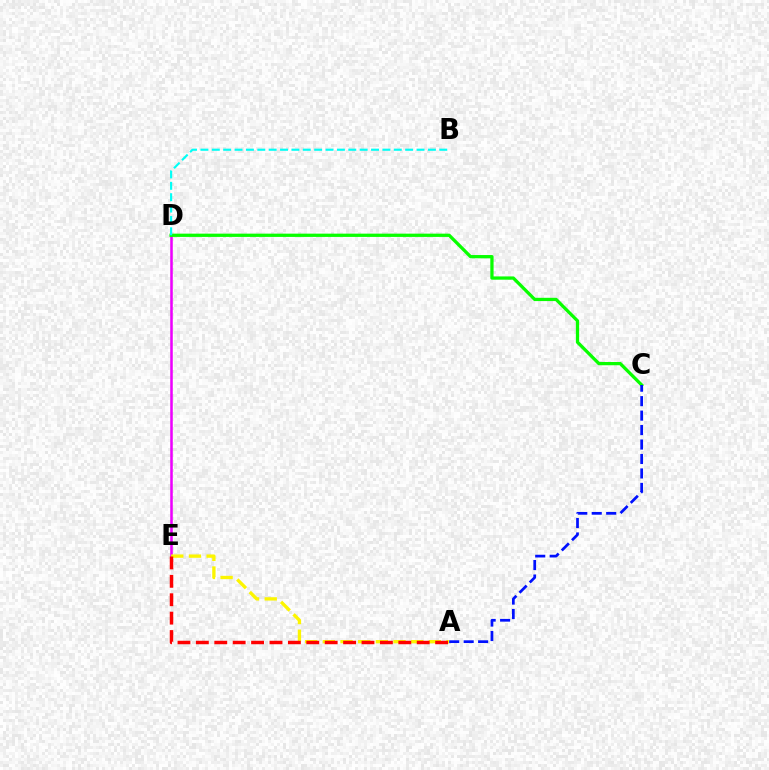{('D', 'E'): [{'color': '#ee00ff', 'line_style': 'solid', 'thickness': 1.84}], ('C', 'D'): [{'color': '#08ff00', 'line_style': 'solid', 'thickness': 2.35}], ('A', 'E'): [{'color': '#fcf500', 'line_style': 'dashed', 'thickness': 2.4}, {'color': '#ff0000', 'line_style': 'dashed', 'thickness': 2.5}], ('B', 'D'): [{'color': '#00fff6', 'line_style': 'dashed', 'thickness': 1.55}], ('A', 'C'): [{'color': '#0010ff', 'line_style': 'dashed', 'thickness': 1.96}]}